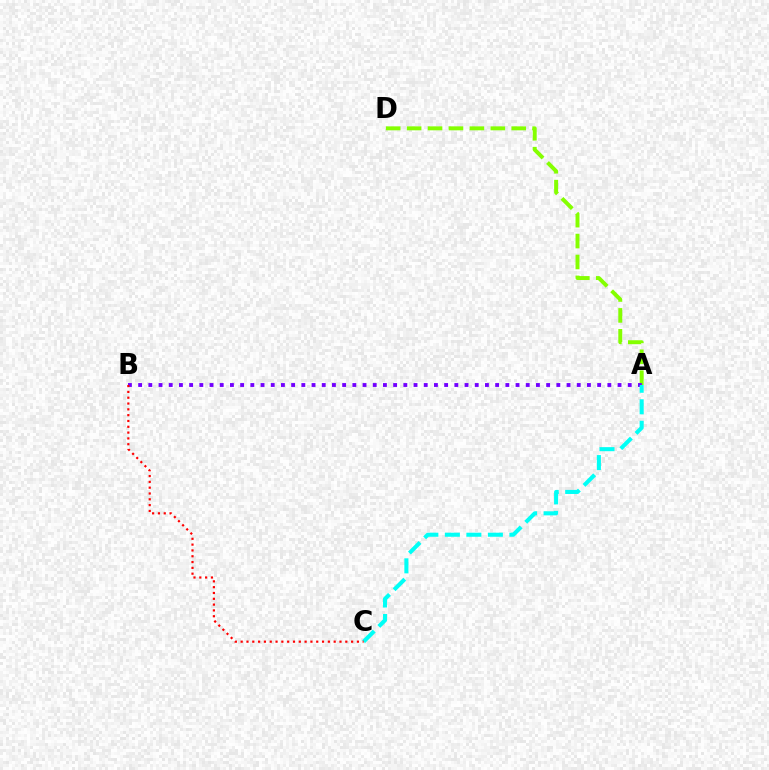{('A', 'D'): [{'color': '#84ff00', 'line_style': 'dashed', 'thickness': 2.84}], ('A', 'B'): [{'color': '#7200ff', 'line_style': 'dotted', 'thickness': 2.77}], ('A', 'C'): [{'color': '#00fff6', 'line_style': 'dashed', 'thickness': 2.92}], ('B', 'C'): [{'color': '#ff0000', 'line_style': 'dotted', 'thickness': 1.58}]}